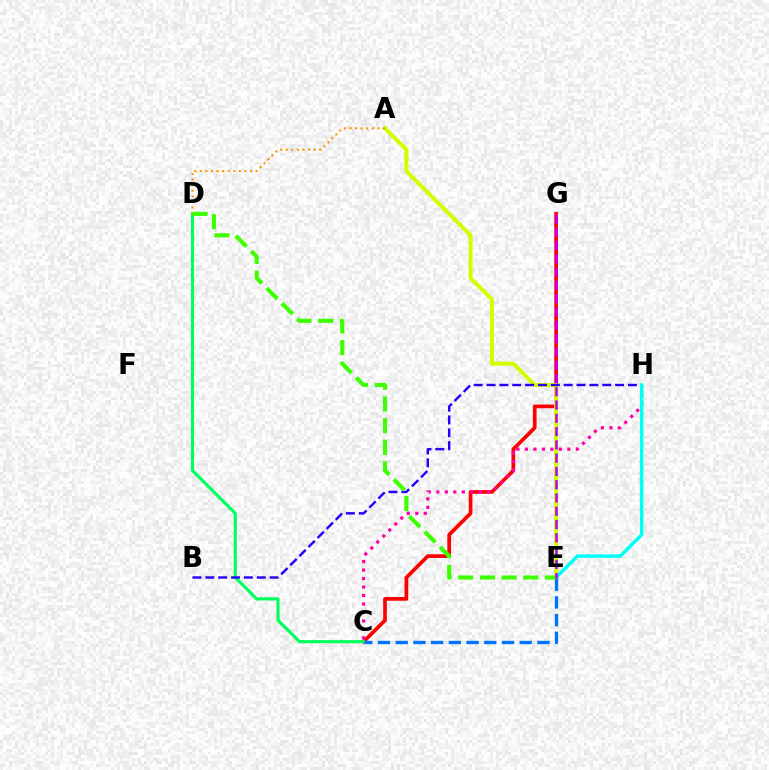{('C', 'G'): [{'color': '#ff0000', 'line_style': 'solid', 'thickness': 2.66}], ('A', 'E'): [{'color': '#d1ff00', 'line_style': 'solid', 'thickness': 2.91}], ('C', 'D'): [{'color': '#00ff5c', 'line_style': 'solid', 'thickness': 2.25}], ('A', 'D'): [{'color': '#ff9400', 'line_style': 'dotted', 'thickness': 1.52}], ('B', 'H'): [{'color': '#2500ff', 'line_style': 'dashed', 'thickness': 1.75}], ('C', 'H'): [{'color': '#ff00ac', 'line_style': 'dotted', 'thickness': 2.31}], ('E', 'H'): [{'color': '#00fff6', 'line_style': 'solid', 'thickness': 2.51}], ('C', 'E'): [{'color': '#0074ff', 'line_style': 'dashed', 'thickness': 2.41}], ('D', 'E'): [{'color': '#3dff00', 'line_style': 'dashed', 'thickness': 2.94}], ('E', 'G'): [{'color': '#b900ff', 'line_style': 'dashed', 'thickness': 1.8}]}